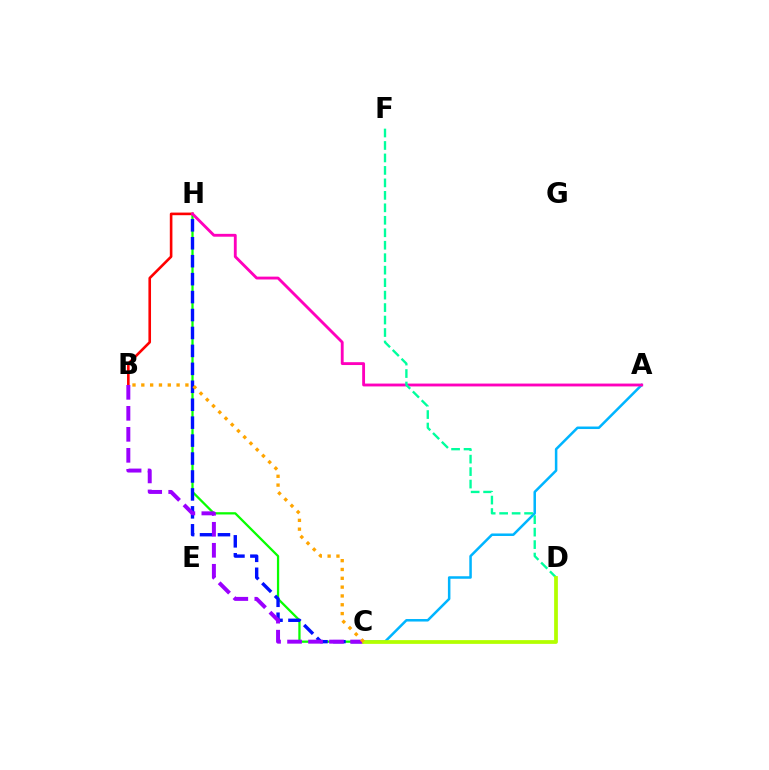{('C', 'H'): [{'color': '#08ff00', 'line_style': 'solid', 'thickness': 1.63}, {'color': '#0010ff', 'line_style': 'dashed', 'thickness': 2.44}], ('B', 'H'): [{'color': '#ff0000', 'line_style': 'solid', 'thickness': 1.88}], ('A', 'C'): [{'color': '#00b5ff', 'line_style': 'solid', 'thickness': 1.81}], ('A', 'H'): [{'color': '#ff00bd', 'line_style': 'solid', 'thickness': 2.05}], ('B', 'C'): [{'color': '#9b00ff', 'line_style': 'dashed', 'thickness': 2.85}, {'color': '#ffa500', 'line_style': 'dotted', 'thickness': 2.4}], ('D', 'F'): [{'color': '#00ff9d', 'line_style': 'dashed', 'thickness': 1.69}], ('C', 'D'): [{'color': '#b3ff00', 'line_style': 'solid', 'thickness': 2.7}]}